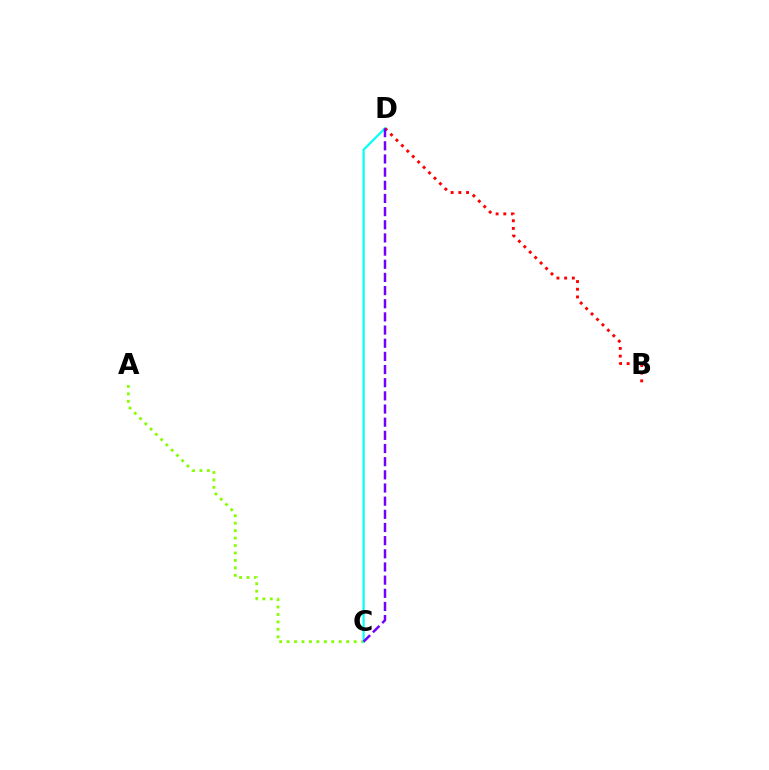{('A', 'C'): [{'color': '#84ff00', 'line_style': 'dotted', 'thickness': 2.02}], ('C', 'D'): [{'color': '#00fff6', 'line_style': 'solid', 'thickness': 1.57}, {'color': '#7200ff', 'line_style': 'dashed', 'thickness': 1.79}], ('B', 'D'): [{'color': '#ff0000', 'line_style': 'dotted', 'thickness': 2.09}]}